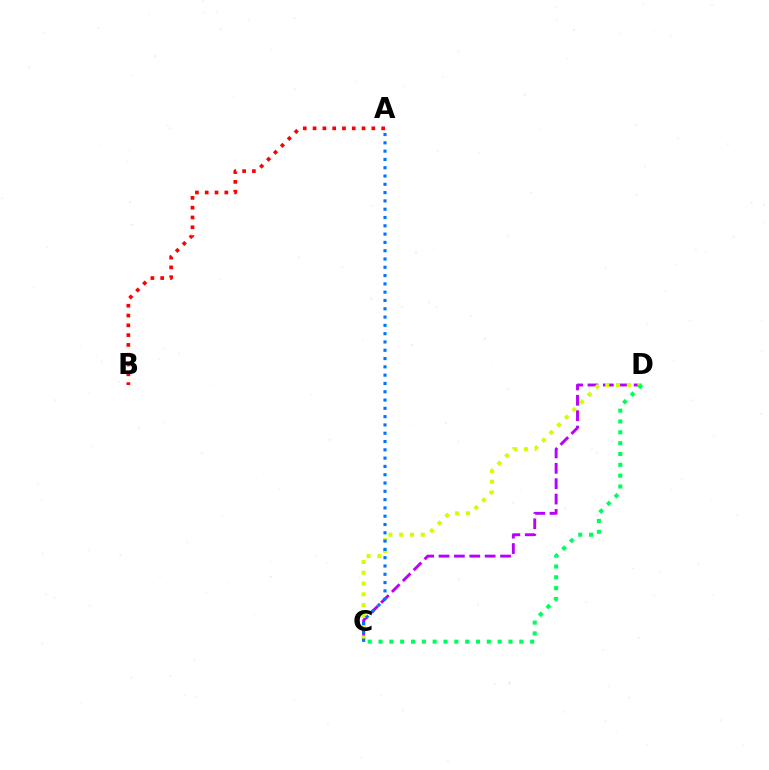{('C', 'D'): [{'color': '#b900ff', 'line_style': 'dashed', 'thickness': 2.09}, {'color': '#d1ff00', 'line_style': 'dotted', 'thickness': 2.93}, {'color': '#00ff5c', 'line_style': 'dotted', 'thickness': 2.94}], ('A', 'B'): [{'color': '#ff0000', 'line_style': 'dotted', 'thickness': 2.66}], ('A', 'C'): [{'color': '#0074ff', 'line_style': 'dotted', 'thickness': 2.25}]}